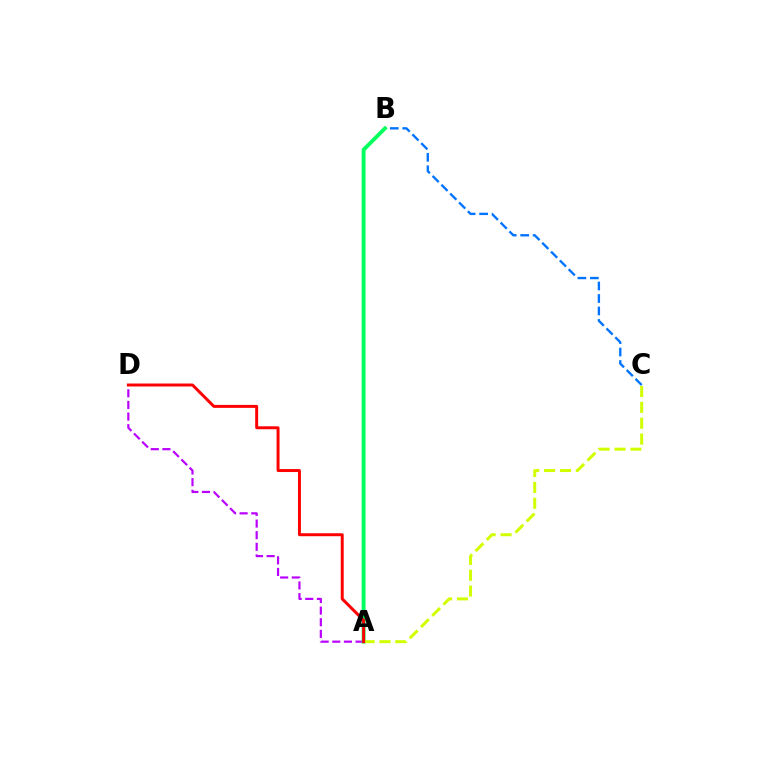{('A', 'D'): [{'color': '#b900ff', 'line_style': 'dashed', 'thickness': 1.58}, {'color': '#ff0000', 'line_style': 'solid', 'thickness': 2.13}], ('B', 'C'): [{'color': '#0074ff', 'line_style': 'dashed', 'thickness': 1.7}], ('A', 'B'): [{'color': '#00ff5c', 'line_style': 'solid', 'thickness': 2.77}], ('A', 'C'): [{'color': '#d1ff00', 'line_style': 'dashed', 'thickness': 2.16}]}